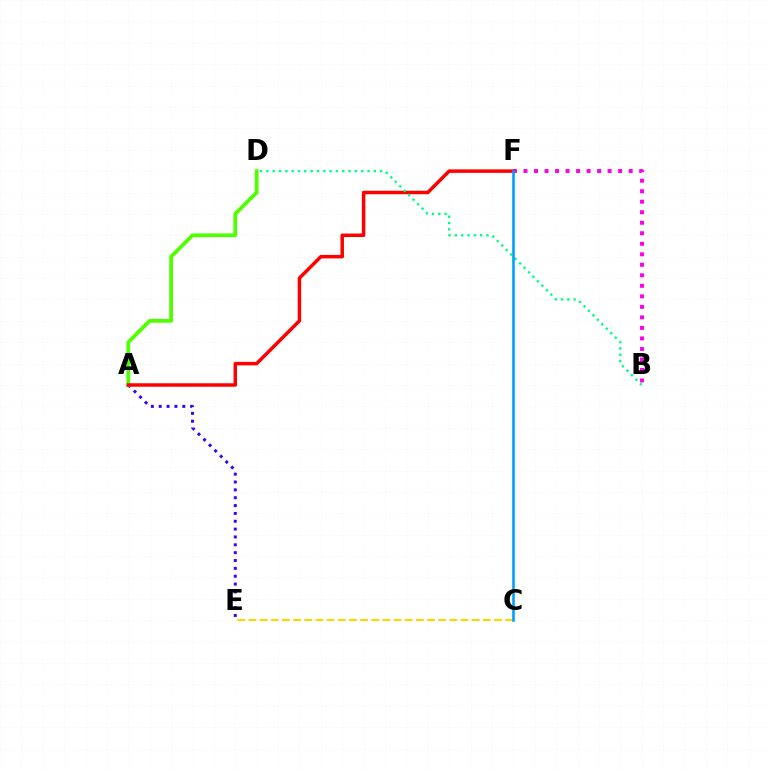{('A', 'E'): [{'color': '#3700ff', 'line_style': 'dotted', 'thickness': 2.13}], ('C', 'E'): [{'color': '#ffd500', 'line_style': 'dashed', 'thickness': 1.52}], ('B', 'F'): [{'color': '#ff00ed', 'line_style': 'dotted', 'thickness': 2.86}], ('A', 'D'): [{'color': '#4fff00', 'line_style': 'solid', 'thickness': 2.72}], ('A', 'F'): [{'color': '#ff0000', 'line_style': 'solid', 'thickness': 2.52}], ('B', 'D'): [{'color': '#00ff86', 'line_style': 'dotted', 'thickness': 1.72}], ('C', 'F'): [{'color': '#009eff', 'line_style': 'solid', 'thickness': 1.87}]}